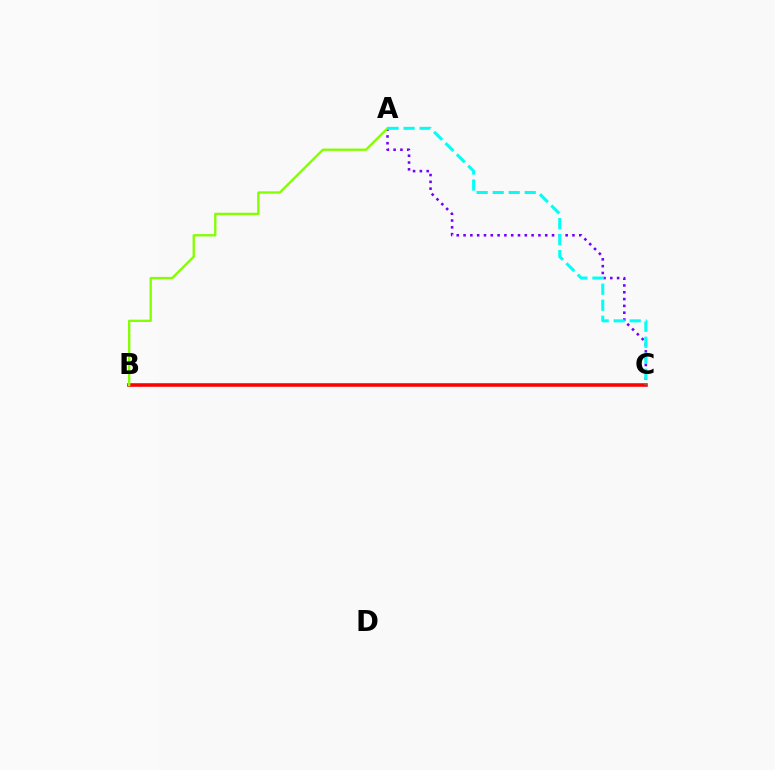{('A', 'C'): [{'color': '#7200ff', 'line_style': 'dotted', 'thickness': 1.85}, {'color': '#00fff6', 'line_style': 'dashed', 'thickness': 2.18}], ('B', 'C'): [{'color': '#ff0000', 'line_style': 'solid', 'thickness': 2.58}], ('A', 'B'): [{'color': '#84ff00', 'line_style': 'solid', 'thickness': 1.68}]}